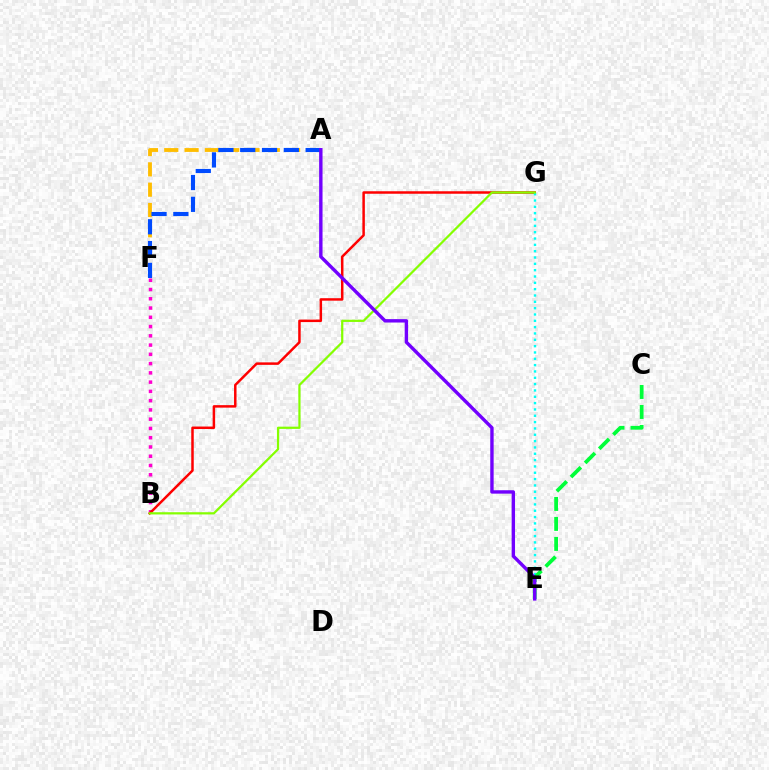{('B', 'F'): [{'color': '#ff00cf', 'line_style': 'dotted', 'thickness': 2.52}], ('A', 'F'): [{'color': '#ffbd00', 'line_style': 'dashed', 'thickness': 2.76}, {'color': '#004bff', 'line_style': 'dashed', 'thickness': 2.96}], ('B', 'G'): [{'color': '#ff0000', 'line_style': 'solid', 'thickness': 1.79}, {'color': '#84ff00', 'line_style': 'solid', 'thickness': 1.61}], ('E', 'G'): [{'color': '#00fff6', 'line_style': 'dotted', 'thickness': 1.72}], ('C', 'E'): [{'color': '#00ff39', 'line_style': 'dashed', 'thickness': 2.72}], ('A', 'E'): [{'color': '#7200ff', 'line_style': 'solid', 'thickness': 2.44}]}